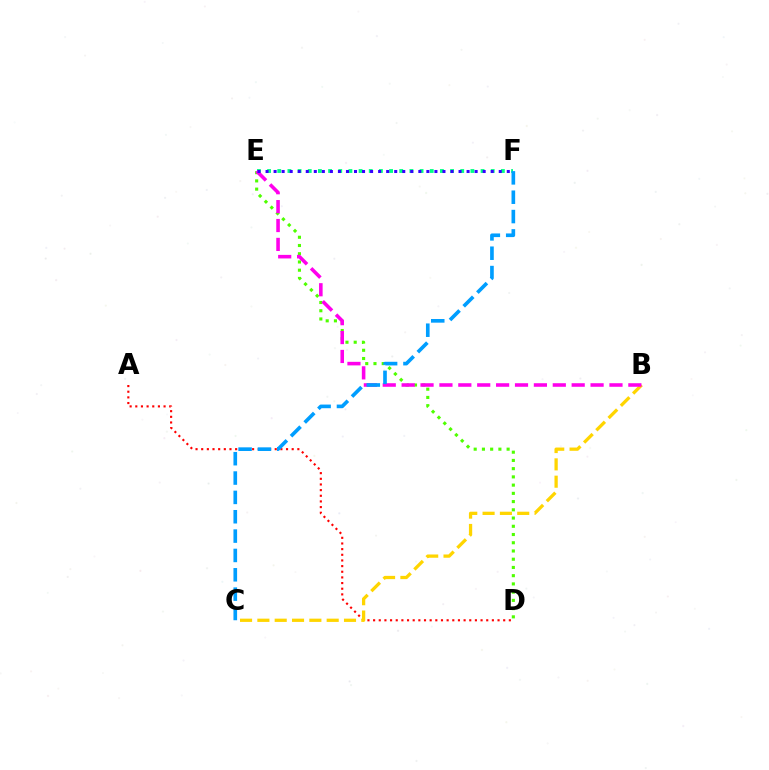{('A', 'D'): [{'color': '#ff0000', 'line_style': 'dotted', 'thickness': 1.54}], ('B', 'C'): [{'color': '#ffd500', 'line_style': 'dashed', 'thickness': 2.35}], ('D', 'E'): [{'color': '#4fff00', 'line_style': 'dotted', 'thickness': 2.24}], ('E', 'F'): [{'color': '#00ff86', 'line_style': 'dotted', 'thickness': 2.76}, {'color': '#3700ff', 'line_style': 'dotted', 'thickness': 2.18}], ('B', 'E'): [{'color': '#ff00ed', 'line_style': 'dashed', 'thickness': 2.57}], ('C', 'F'): [{'color': '#009eff', 'line_style': 'dashed', 'thickness': 2.63}]}